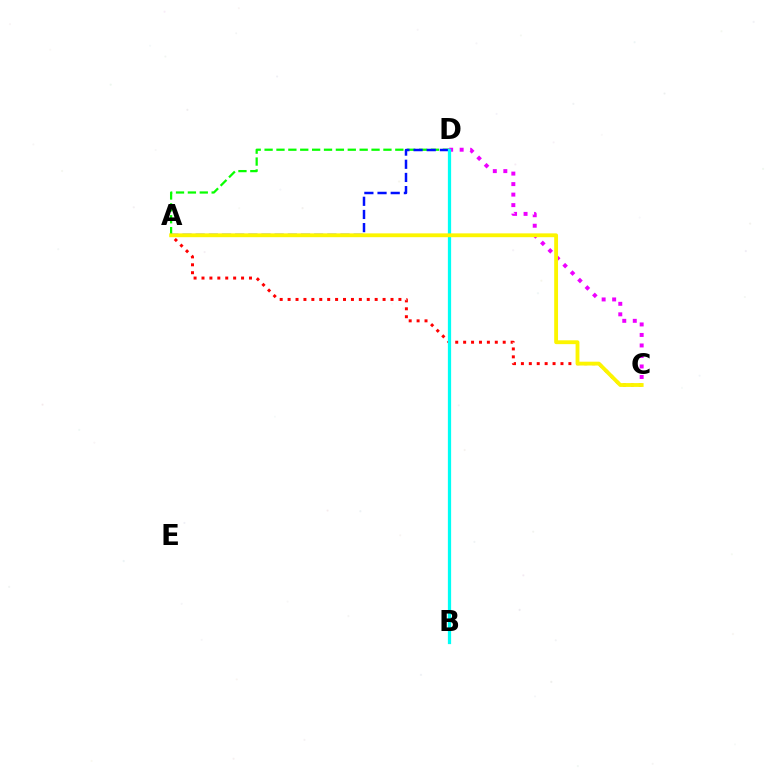{('A', 'D'): [{'color': '#08ff00', 'line_style': 'dashed', 'thickness': 1.61}, {'color': '#0010ff', 'line_style': 'dashed', 'thickness': 1.79}], ('A', 'C'): [{'color': '#ff0000', 'line_style': 'dotted', 'thickness': 2.15}, {'color': '#fcf500', 'line_style': 'solid', 'thickness': 2.76}], ('C', 'D'): [{'color': '#ee00ff', 'line_style': 'dotted', 'thickness': 2.85}], ('B', 'D'): [{'color': '#00fff6', 'line_style': 'solid', 'thickness': 2.33}]}